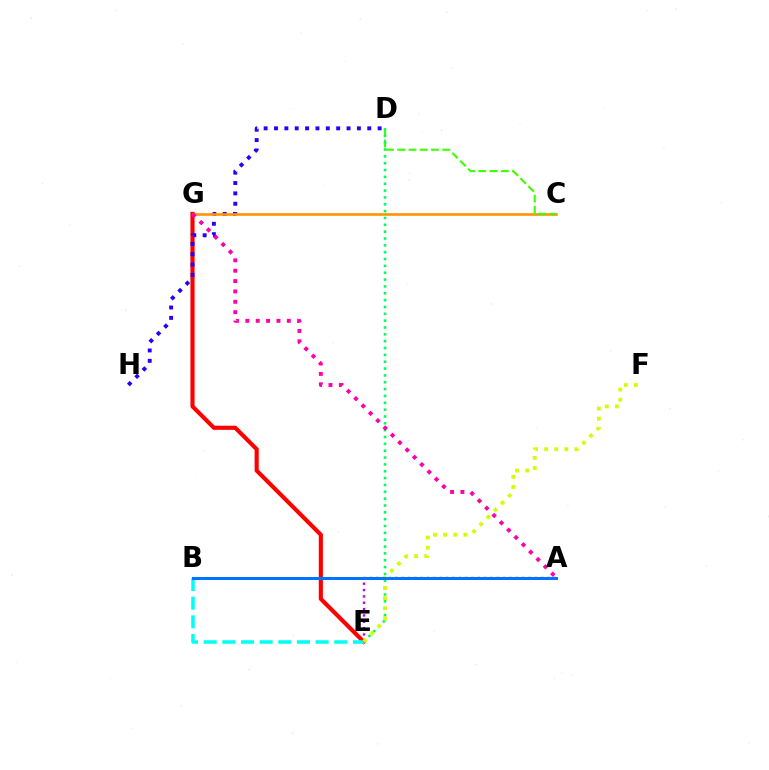{('E', 'G'): [{'color': '#ff0000', 'line_style': 'solid', 'thickness': 2.97}], ('D', 'H'): [{'color': '#2500ff', 'line_style': 'dotted', 'thickness': 2.81}], ('B', 'E'): [{'color': '#00fff6', 'line_style': 'dashed', 'thickness': 2.53}], ('A', 'E'): [{'color': '#b900ff', 'line_style': 'dotted', 'thickness': 1.72}], ('C', 'G'): [{'color': '#ff9400', 'line_style': 'solid', 'thickness': 1.9}], ('C', 'D'): [{'color': '#3dff00', 'line_style': 'dashed', 'thickness': 1.53}], ('D', 'E'): [{'color': '#00ff5c', 'line_style': 'dotted', 'thickness': 1.86}], ('E', 'F'): [{'color': '#d1ff00', 'line_style': 'dotted', 'thickness': 2.74}], ('A', 'B'): [{'color': '#0074ff', 'line_style': 'solid', 'thickness': 2.16}], ('A', 'G'): [{'color': '#ff00ac', 'line_style': 'dotted', 'thickness': 2.82}]}